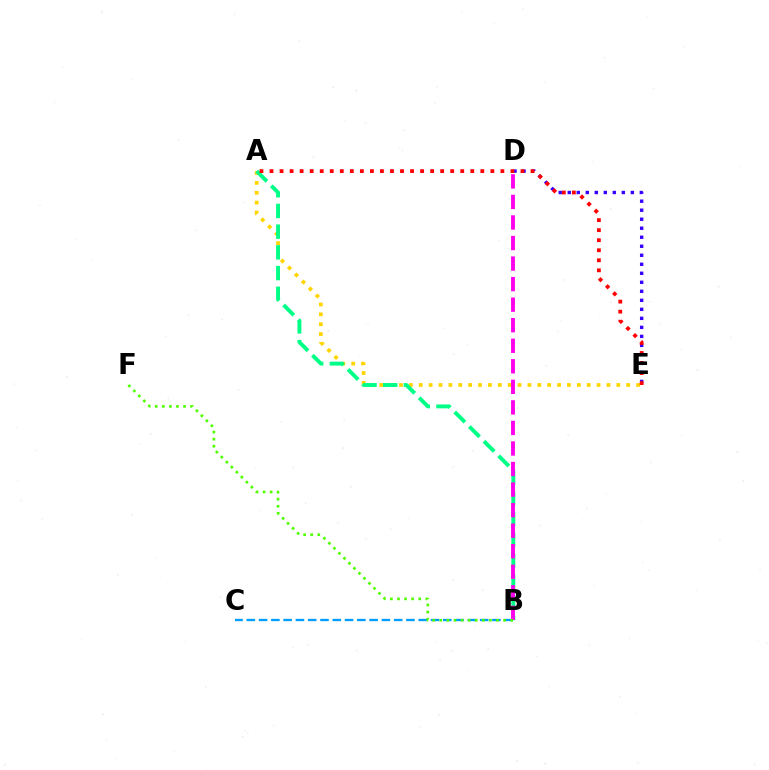{('B', 'C'): [{'color': '#009eff', 'line_style': 'dashed', 'thickness': 1.67}], ('A', 'E'): [{'color': '#ffd500', 'line_style': 'dotted', 'thickness': 2.68}, {'color': '#ff0000', 'line_style': 'dotted', 'thickness': 2.73}], ('D', 'E'): [{'color': '#3700ff', 'line_style': 'dotted', 'thickness': 2.45}], ('A', 'B'): [{'color': '#00ff86', 'line_style': 'dashed', 'thickness': 2.81}], ('B', 'D'): [{'color': '#ff00ed', 'line_style': 'dashed', 'thickness': 2.79}], ('B', 'F'): [{'color': '#4fff00', 'line_style': 'dotted', 'thickness': 1.92}]}